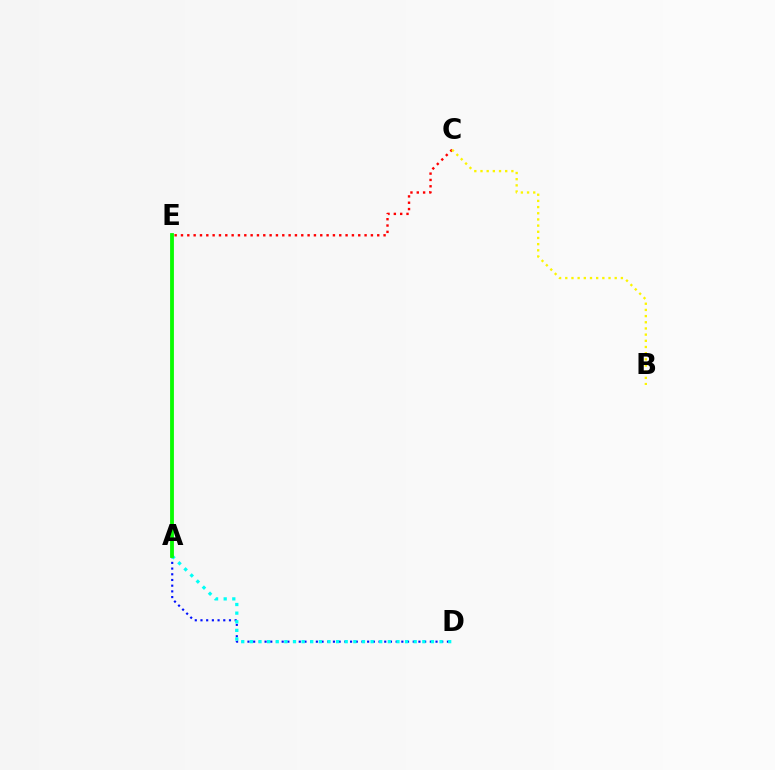{('A', 'D'): [{'color': '#0010ff', 'line_style': 'dotted', 'thickness': 1.55}, {'color': '#00fff6', 'line_style': 'dotted', 'thickness': 2.34}], ('A', 'E'): [{'color': '#ee00ff', 'line_style': 'solid', 'thickness': 1.8}, {'color': '#08ff00', 'line_style': 'solid', 'thickness': 2.73}], ('C', 'E'): [{'color': '#ff0000', 'line_style': 'dotted', 'thickness': 1.72}], ('B', 'C'): [{'color': '#fcf500', 'line_style': 'dotted', 'thickness': 1.68}]}